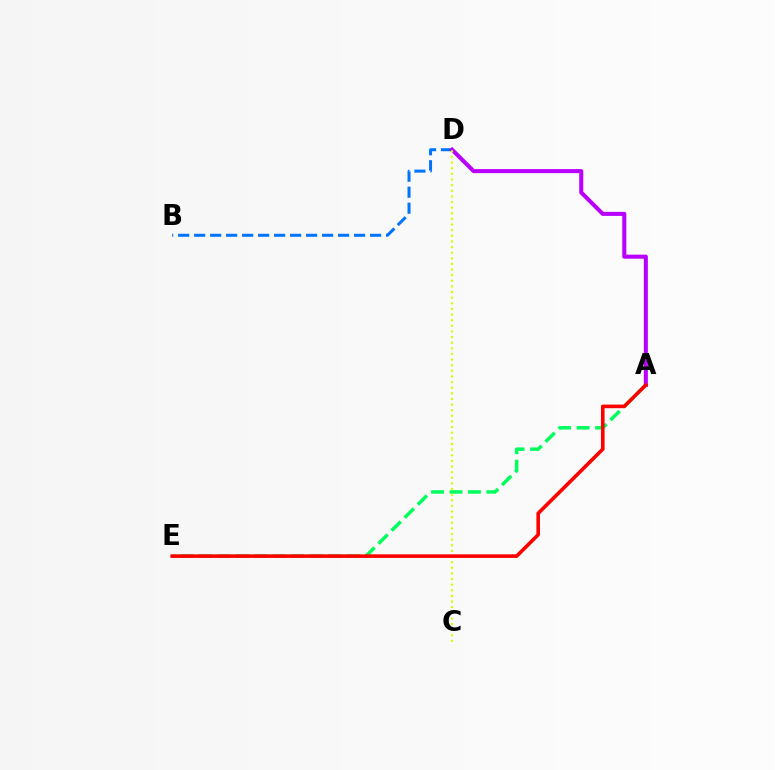{('B', 'D'): [{'color': '#0074ff', 'line_style': 'dashed', 'thickness': 2.17}], ('A', 'D'): [{'color': '#b900ff', 'line_style': 'solid', 'thickness': 2.92}], ('A', 'E'): [{'color': '#00ff5c', 'line_style': 'dashed', 'thickness': 2.51}, {'color': '#ff0000', 'line_style': 'solid', 'thickness': 2.6}], ('C', 'D'): [{'color': '#d1ff00', 'line_style': 'dotted', 'thickness': 1.53}]}